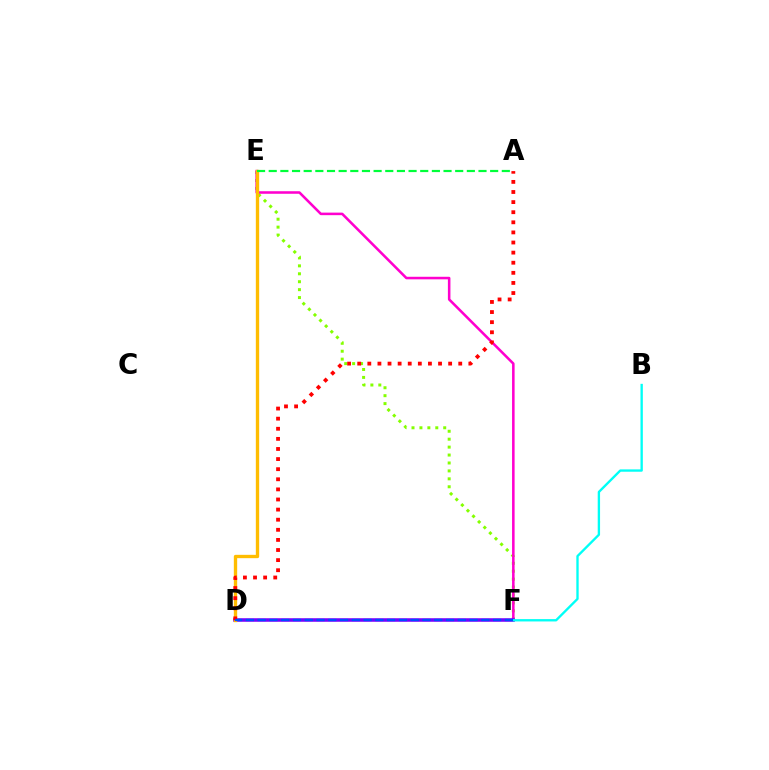{('E', 'F'): [{'color': '#84ff00', 'line_style': 'dotted', 'thickness': 2.15}, {'color': '#ff00cf', 'line_style': 'solid', 'thickness': 1.84}], ('D', 'F'): [{'color': '#7200ff', 'line_style': 'solid', 'thickness': 2.54}, {'color': '#004bff', 'line_style': 'dashed', 'thickness': 1.6}], ('D', 'E'): [{'color': '#ffbd00', 'line_style': 'solid', 'thickness': 2.41}], ('A', 'D'): [{'color': '#ff0000', 'line_style': 'dotted', 'thickness': 2.75}], ('B', 'F'): [{'color': '#00fff6', 'line_style': 'solid', 'thickness': 1.69}], ('A', 'E'): [{'color': '#00ff39', 'line_style': 'dashed', 'thickness': 1.58}]}